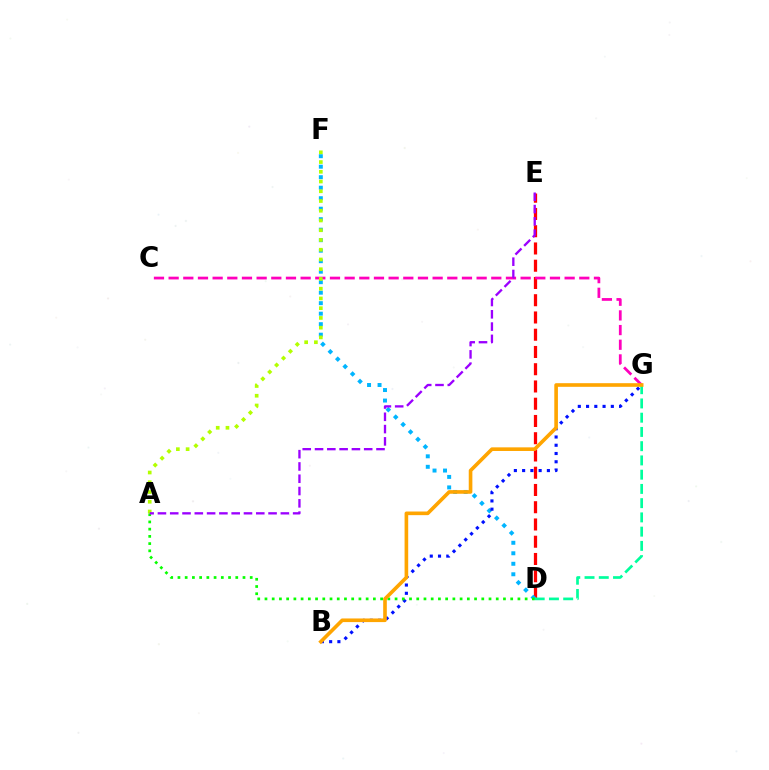{('D', 'E'): [{'color': '#ff0000', 'line_style': 'dashed', 'thickness': 2.34}], ('D', 'F'): [{'color': '#00b5ff', 'line_style': 'dotted', 'thickness': 2.85}], ('C', 'G'): [{'color': '#ff00bd', 'line_style': 'dashed', 'thickness': 1.99}], ('B', 'G'): [{'color': '#0010ff', 'line_style': 'dotted', 'thickness': 2.24}, {'color': '#ffa500', 'line_style': 'solid', 'thickness': 2.61}], ('A', 'D'): [{'color': '#08ff00', 'line_style': 'dotted', 'thickness': 1.96}], ('D', 'G'): [{'color': '#00ff9d', 'line_style': 'dashed', 'thickness': 1.94}], ('A', 'F'): [{'color': '#b3ff00', 'line_style': 'dotted', 'thickness': 2.65}], ('A', 'E'): [{'color': '#9b00ff', 'line_style': 'dashed', 'thickness': 1.67}]}